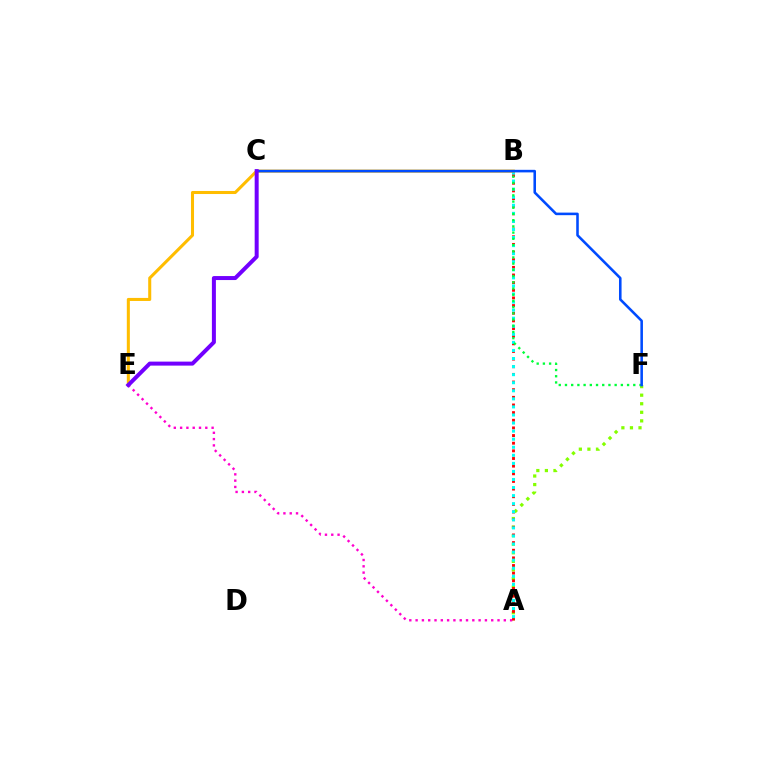{('A', 'F'): [{'color': '#84ff00', 'line_style': 'dotted', 'thickness': 2.33}], ('A', 'E'): [{'color': '#ff00cf', 'line_style': 'dotted', 'thickness': 1.71}], ('A', 'B'): [{'color': '#ff0000', 'line_style': 'dotted', 'thickness': 2.08}, {'color': '#00fff6', 'line_style': 'dotted', 'thickness': 2.19}], ('B', 'F'): [{'color': '#00ff39', 'line_style': 'dotted', 'thickness': 1.69}], ('B', 'E'): [{'color': '#ffbd00', 'line_style': 'solid', 'thickness': 2.19}], ('C', 'F'): [{'color': '#004bff', 'line_style': 'solid', 'thickness': 1.85}], ('C', 'E'): [{'color': '#7200ff', 'line_style': 'solid', 'thickness': 2.87}]}